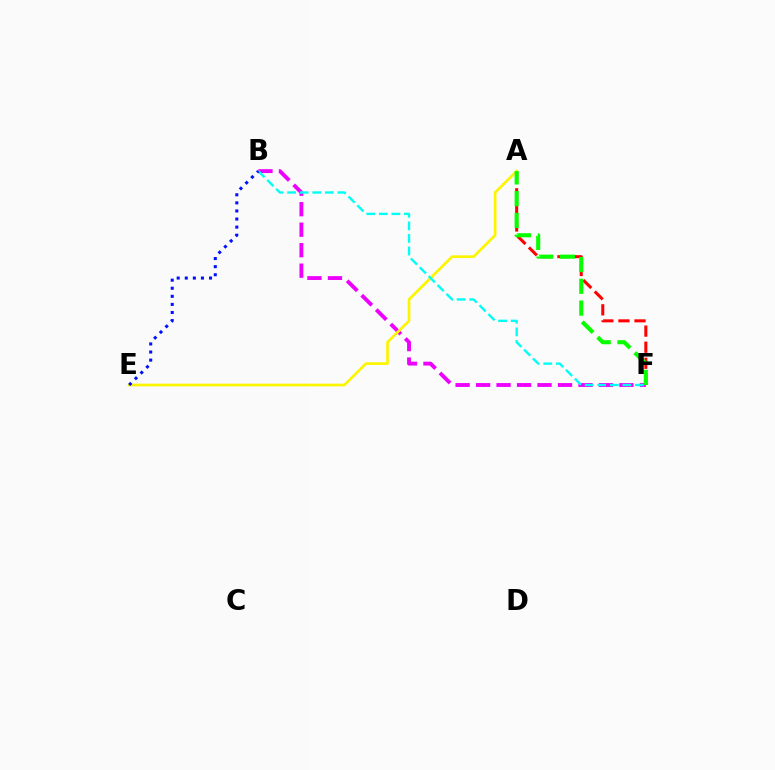{('A', 'F'): [{'color': '#ff0000', 'line_style': 'dashed', 'thickness': 2.19}, {'color': '#08ff00', 'line_style': 'dashed', 'thickness': 2.96}], ('B', 'F'): [{'color': '#ee00ff', 'line_style': 'dashed', 'thickness': 2.78}, {'color': '#00fff6', 'line_style': 'dashed', 'thickness': 1.71}], ('A', 'E'): [{'color': '#fcf500', 'line_style': 'solid', 'thickness': 1.93}], ('B', 'E'): [{'color': '#0010ff', 'line_style': 'dotted', 'thickness': 2.2}]}